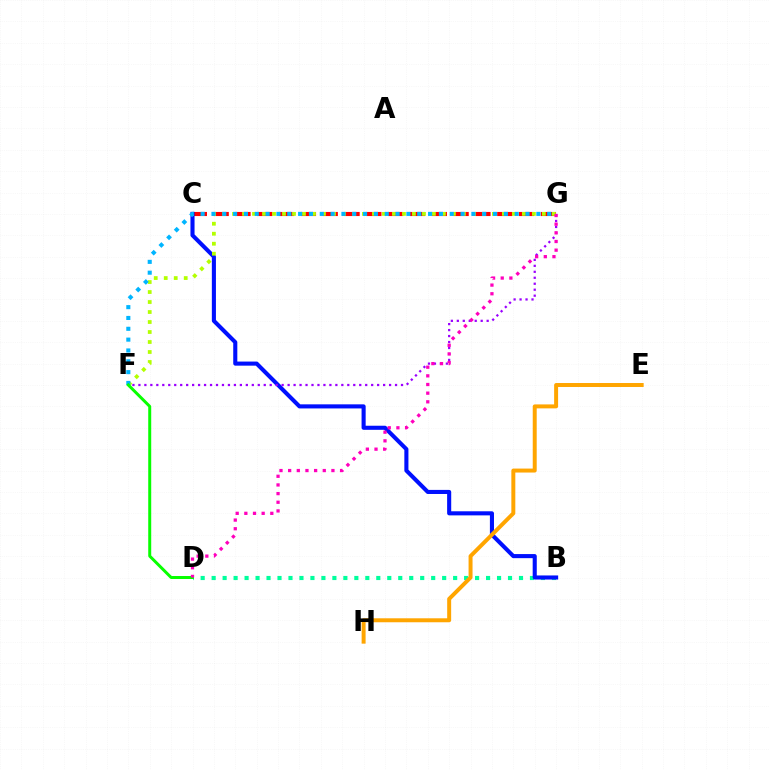{('B', 'D'): [{'color': '#00ff9d', 'line_style': 'dotted', 'thickness': 2.98}], ('C', 'G'): [{'color': '#ff0000', 'line_style': 'dashed', 'thickness': 2.96}], ('B', 'C'): [{'color': '#0010ff', 'line_style': 'solid', 'thickness': 2.94}], ('F', 'G'): [{'color': '#9b00ff', 'line_style': 'dotted', 'thickness': 1.62}, {'color': '#b3ff00', 'line_style': 'dotted', 'thickness': 2.72}, {'color': '#00b5ff', 'line_style': 'dotted', 'thickness': 2.94}], ('D', 'F'): [{'color': '#08ff00', 'line_style': 'solid', 'thickness': 2.15}], ('D', 'G'): [{'color': '#ff00bd', 'line_style': 'dotted', 'thickness': 2.35}], ('E', 'H'): [{'color': '#ffa500', 'line_style': 'solid', 'thickness': 2.86}]}